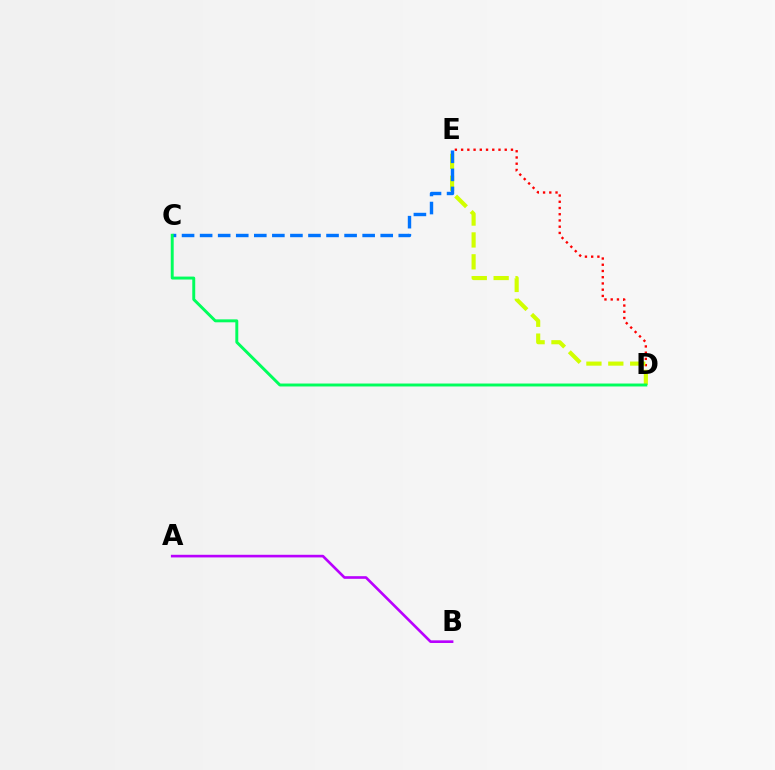{('D', 'E'): [{'color': '#ff0000', 'line_style': 'dotted', 'thickness': 1.69}, {'color': '#d1ff00', 'line_style': 'dashed', 'thickness': 2.97}], ('C', 'E'): [{'color': '#0074ff', 'line_style': 'dashed', 'thickness': 2.45}], ('A', 'B'): [{'color': '#b900ff', 'line_style': 'solid', 'thickness': 1.9}], ('C', 'D'): [{'color': '#00ff5c', 'line_style': 'solid', 'thickness': 2.12}]}